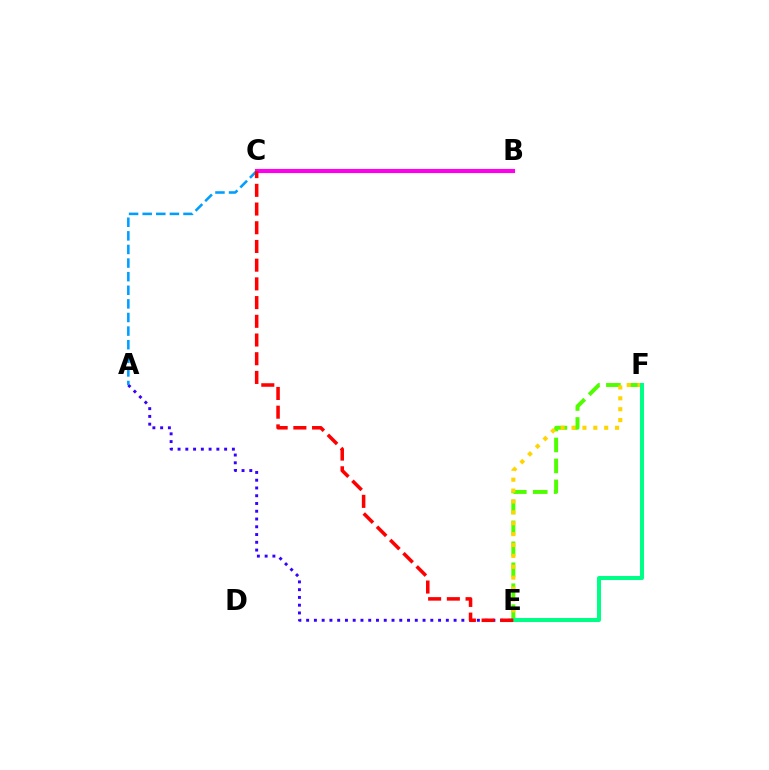{('E', 'F'): [{'color': '#4fff00', 'line_style': 'dashed', 'thickness': 2.85}, {'color': '#ffd500', 'line_style': 'dotted', 'thickness': 2.96}, {'color': '#00ff86', 'line_style': 'solid', 'thickness': 2.9}], ('A', 'E'): [{'color': '#3700ff', 'line_style': 'dotted', 'thickness': 2.11}], ('B', 'C'): [{'color': '#ff00ed', 'line_style': 'solid', 'thickness': 2.96}], ('A', 'C'): [{'color': '#009eff', 'line_style': 'dashed', 'thickness': 1.85}], ('C', 'E'): [{'color': '#ff0000', 'line_style': 'dashed', 'thickness': 2.54}]}